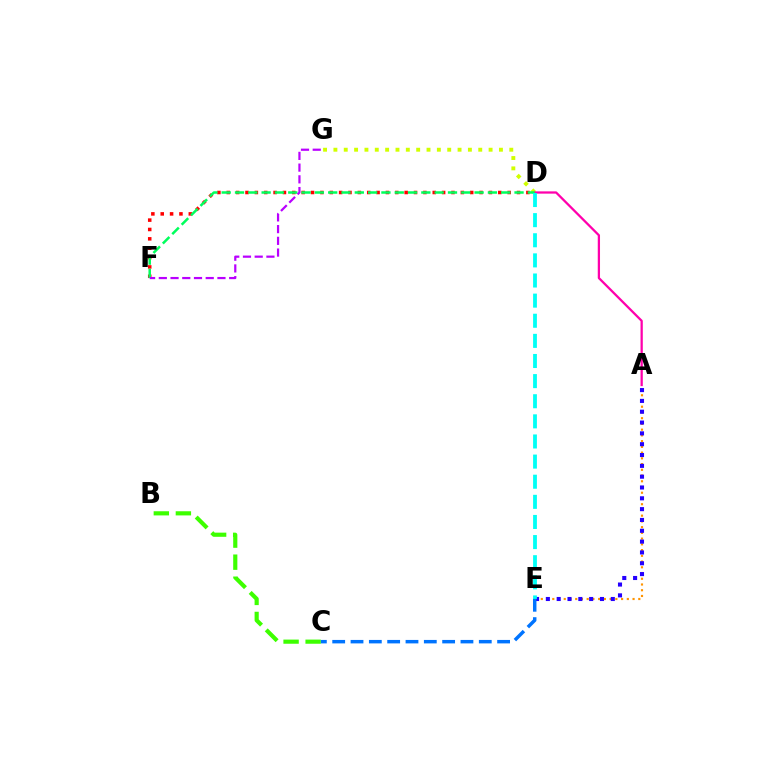{('B', 'C'): [{'color': '#3dff00', 'line_style': 'dashed', 'thickness': 3.0}], ('D', 'G'): [{'color': '#d1ff00', 'line_style': 'dotted', 'thickness': 2.81}], ('A', 'E'): [{'color': '#ff9400', 'line_style': 'dotted', 'thickness': 1.56}, {'color': '#2500ff', 'line_style': 'dotted', 'thickness': 2.94}], ('A', 'D'): [{'color': '#ff00ac', 'line_style': 'solid', 'thickness': 1.63}], ('D', 'F'): [{'color': '#ff0000', 'line_style': 'dotted', 'thickness': 2.54}, {'color': '#00ff5c', 'line_style': 'dashed', 'thickness': 1.81}], ('F', 'G'): [{'color': '#b900ff', 'line_style': 'dashed', 'thickness': 1.59}], ('D', 'E'): [{'color': '#00fff6', 'line_style': 'dashed', 'thickness': 2.73}], ('C', 'E'): [{'color': '#0074ff', 'line_style': 'dashed', 'thickness': 2.49}]}